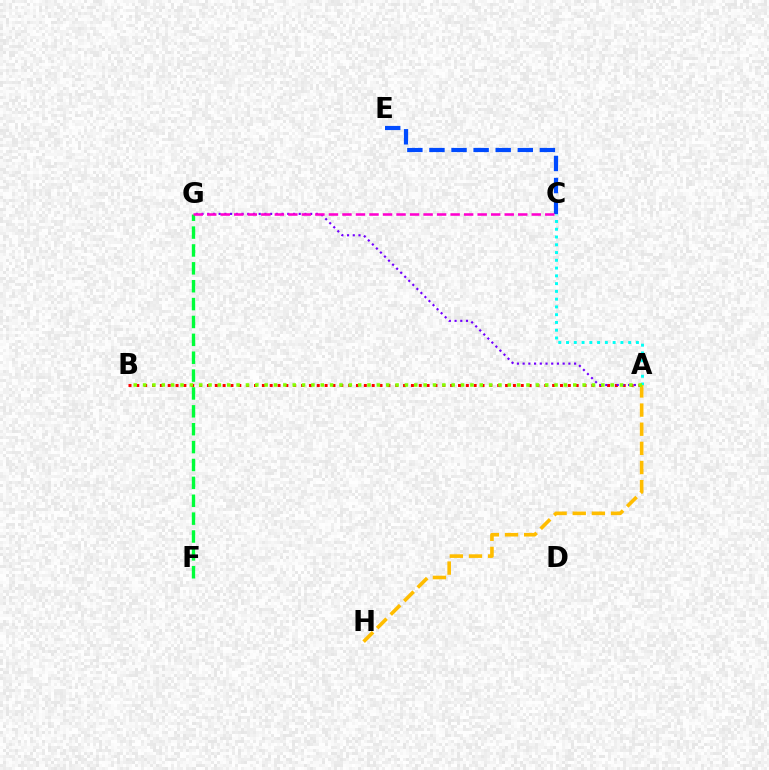{('A', 'B'): [{'color': '#ff0000', 'line_style': 'dotted', 'thickness': 2.13}, {'color': '#84ff00', 'line_style': 'dotted', 'thickness': 2.54}], ('A', 'C'): [{'color': '#00fff6', 'line_style': 'dotted', 'thickness': 2.11}], ('C', 'E'): [{'color': '#004bff', 'line_style': 'dashed', 'thickness': 3.0}], ('F', 'G'): [{'color': '#00ff39', 'line_style': 'dashed', 'thickness': 2.43}], ('A', 'G'): [{'color': '#7200ff', 'line_style': 'dotted', 'thickness': 1.55}], ('C', 'G'): [{'color': '#ff00cf', 'line_style': 'dashed', 'thickness': 1.84}], ('A', 'H'): [{'color': '#ffbd00', 'line_style': 'dashed', 'thickness': 2.6}]}